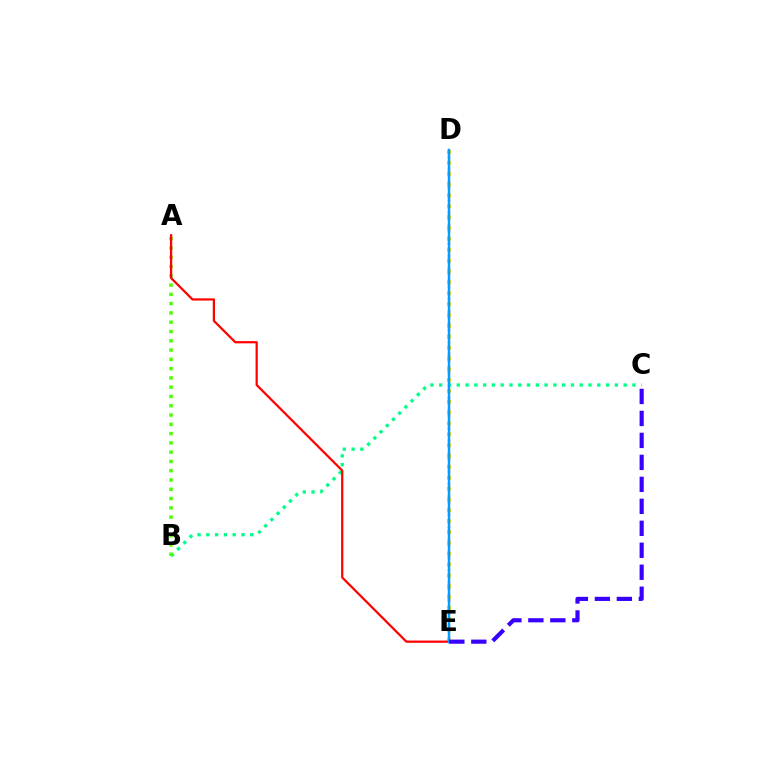{('D', 'E'): [{'color': '#ff00ed', 'line_style': 'dotted', 'thickness': 1.67}, {'color': '#ffd500', 'line_style': 'dotted', 'thickness': 2.95}, {'color': '#009eff', 'line_style': 'solid', 'thickness': 1.78}], ('B', 'C'): [{'color': '#00ff86', 'line_style': 'dotted', 'thickness': 2.39}], ('A', 'B'): [{'color': '#4fff00', 'line_style': 'dotted', 'thickness': 2.52}], ('A', 'E'): [{'color': '#ff0000', 'line_style': 'solid', 'thickness': 1.6}], ('C', 'E'): [{'color': '#3700ff', 'line_style': 'dashed', 'thickness': 2.99}]}